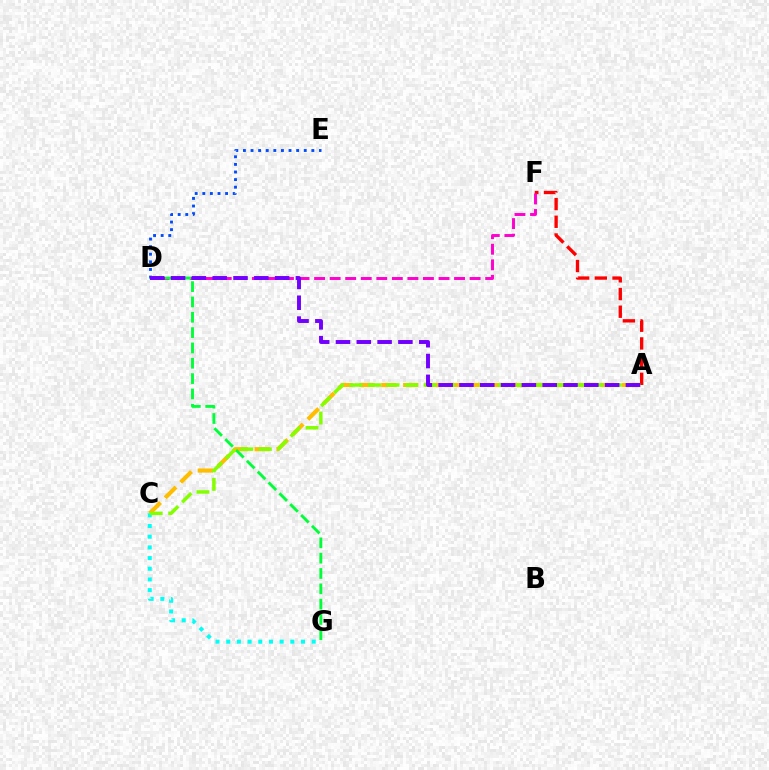{('A', 'F'): [{'color': '#ff0000', 'line_style': 'dashed', 'thickness': 2.4}], ('D', 'E'): [{'color': '#004bff', 'line_style': 'dotted', 'thickness': 2.07}], ('D', 'F'): [{'color': '#ff00cf', 'line_style': 'dashed', 'thickness': 2.11}], ('A', 'C'): [{'color': '#ffbd00', 'line_style': 'dashed', 'thickness': 2.97}, {'color': '#84ff00', 'line_style': 'dashed', 'thickness': 2.52}], ('C', 'G'): [{'color': '#00fff6', 'line_style': 'dotted', 'thickness': 2.9}], ('D', 'G'): [{'color': '#00ff39', 'line_style': 'dashed', 'thickness': 2.08}], ('A', 'D'): [{'color': '#7200ff', 'line_style': 'dashed', 'thickness': 2.83}]}